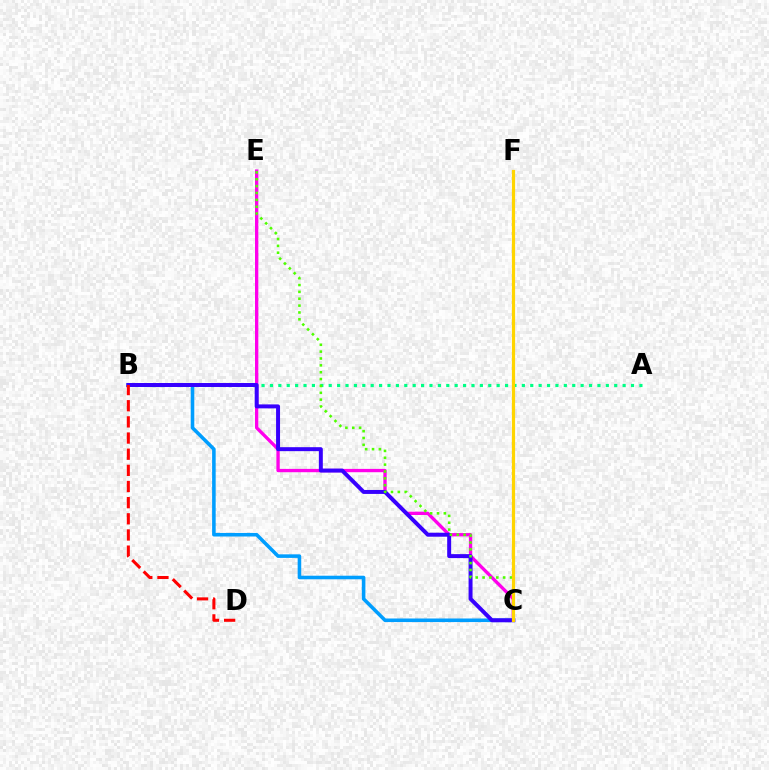{('C', 'E'): [{'color': '#ff00ed', 'line_style': 'solid', 'thickness': 2.39}, {'color': '#4fff00', 'line_style': 'dotted', 'thickness': 1.86}], ('A', 'B'): [{'color': '#00ff86', 'line_style': 'dotted', 'thickness': 2.28}], ('B', 'C'): [{'color': '#009eff', 'line_style': 'solid', 'thickness': 2.57}, {'color': '#3700ff', 'line_style': 'solid', 'thickness': 2.86}], ('B', 'D'): [{'color': '#ff0000', 'line_style': 'dashed', 'thickness': 2.19}], ('C', 'F'): [{'color': '#ffd500', 'line_style': 'solid', 'thickness': 2.31}]}